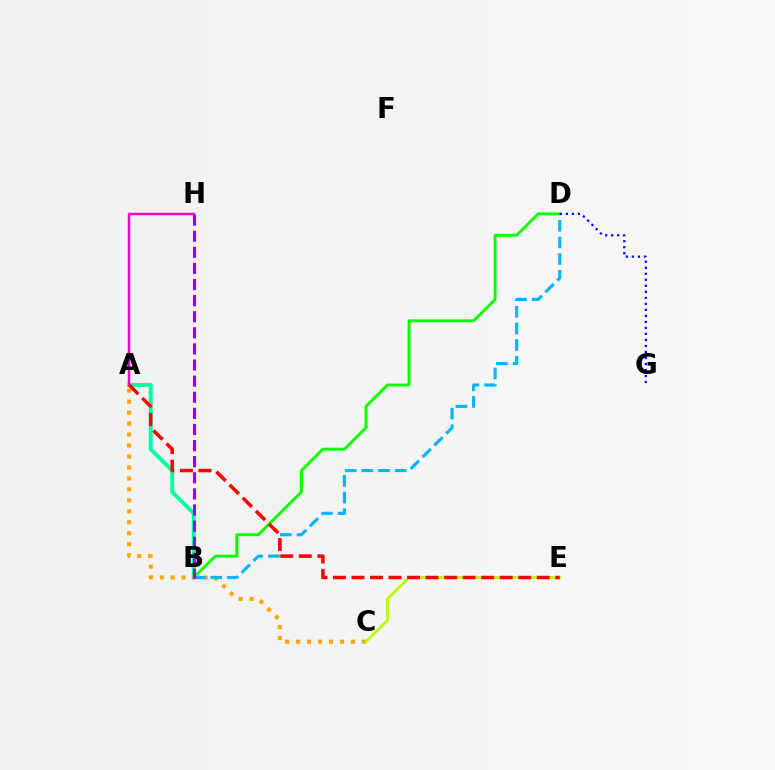{('A', 'B'): [{'color': '#00ff9d', 'line_style': 'solid', 'thickness': 2.8}], ('B', 'D'): [{'color': '#08ff00', 'line_style': 'solid', 'thickness': 2.1}, {'color': '#00b5ff', 'line_style': 'dashed', 'thickness': 2.26}], ('A', 'C'): [{'color': '#ffa500', 'line_style': 'dotted', 'thickness': 2.98}], ('A', 'H'): [{'color': '#ff00bd', 'line_style': 'solid', 'thickness': 1.76}], ('C', 'E'): [{'color': '#b3ff00', 'line_style': 'solid', 'thickness': 1.99}], ('A', 'E'): [{'color': '#ff0000', 'line_style': 'dashed', 'thickness': 2.52}], ('D', 'G'): [{'color': '#0010ff', 'line_style': 'dotted', 'thickness': 1.63}], ('B', 'H'): [{'color': '#9b00ff', 'line_style': 'dashed', 'thickness': 2.19}]}